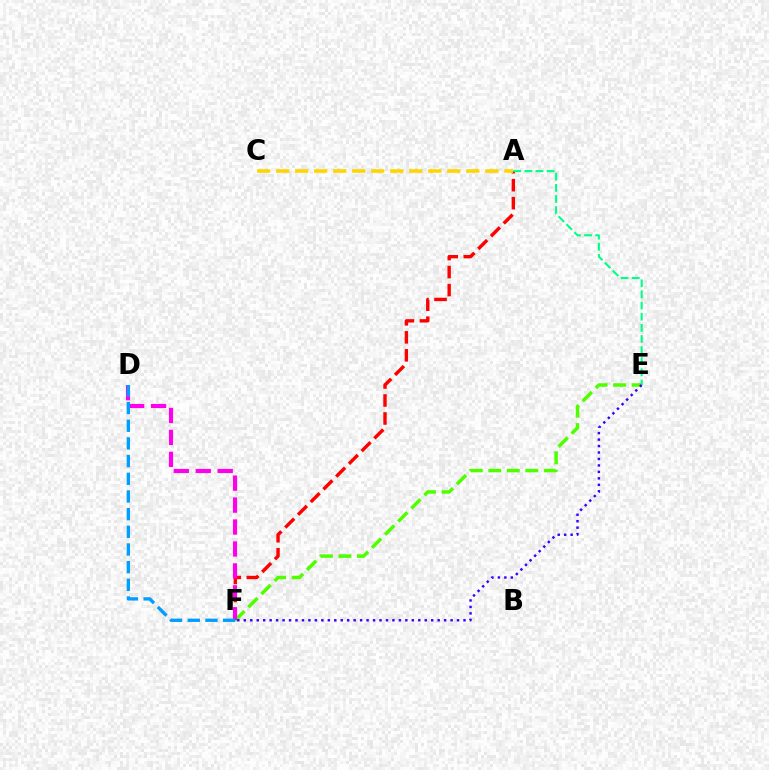{('A', 'F'): [{'color': '#ff0000', 'line_style': 'dashed', 'thickness': 2.45}], ('E', 'F'): [{'color': '#4fff00', 'line_style': 'dashed', 'thickness': 2.52}, {'color': '#3700ff', 'line_style': 'dotted', 'thickness': 1.76}], ('D', 'F'): [{'color': '#ff00ed', 'line_style': 'dashed', 'thickness': 2.98}, {'color': '#009eff', 'line_style': 'dashed', 'thickness': 2.4}], ('A', 'C'): [{'color': '#ffd500', 'line_style': 'dashed', 'thickness': 2.58}], ('A', 'E'): [{'color': '#00ff86', 'line_style': 'dashed', 'thickness': 1.51}]}